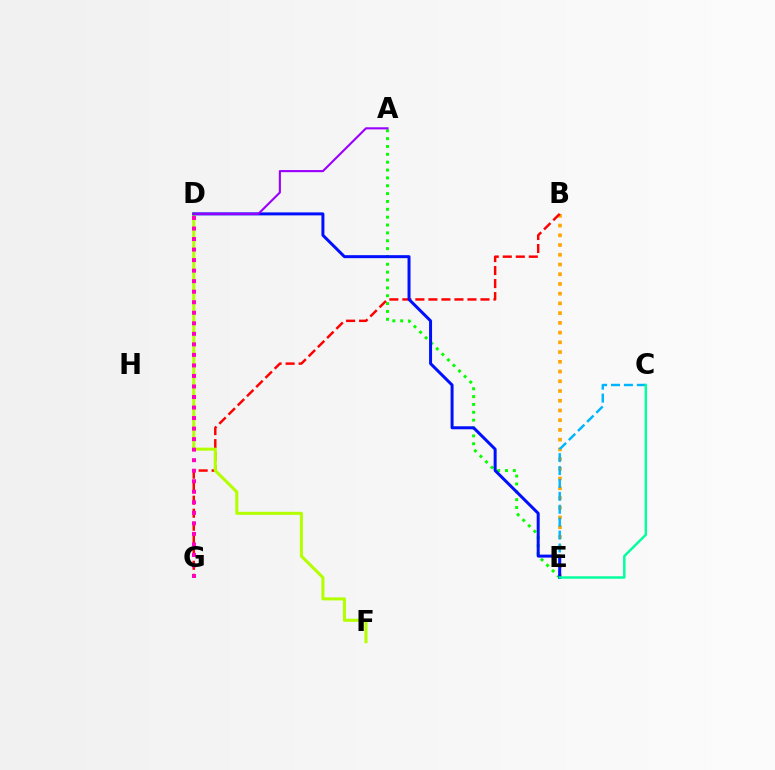{('B', 'E'): [{'color': '#ffa500', 'line_style': 'dotted', 'thickness': 2.64}], ('C', 'E'): [{'color': '#00b5ff', 'line_style': 'dashed', 'thickness': 1.75}, {'color': '#00ff9d', 'line_style': 'solid', 'thickness': 1.75}], ('A', 'E'): [{'color': '#08ff00', 'line_style': 'dotted', 'thickness': 2.13}], ('B', 'G'): [{'color': '#ff0000', 'line_style': 'dashed', 'thickness': 1.77}], ('D', 'F'): [{'color': '#b3ff00', 'line_style': 'solid', 'thickness': 2.19}], ('D', 'E'): [{'color': '#0010ff', 'line_style': 'solid', 'thickness': 2.16}], ('A', 'D'): [{'color': '#9b00ff', 'line_style': 'solid', 'thickness': 1.52}], ('D', 'G'): [{'color': '#ff00bd', 'line_style': 'dotted', 'thickness': 2.86}]}